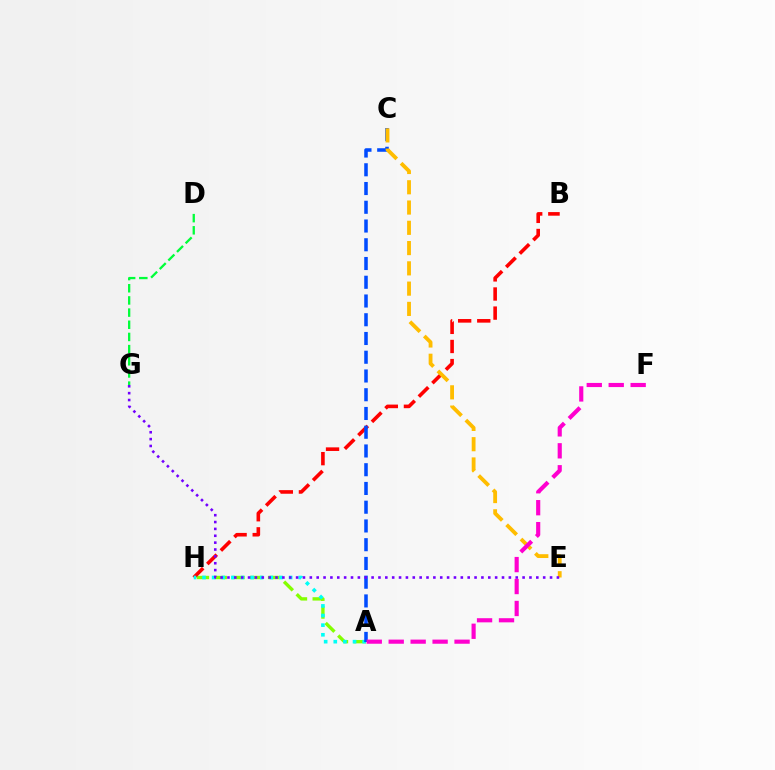{('A', 'H'): [{'color': '#84ff00', 'line_style': 'dashed', 'thickness': 2.42}, {'color': '#00fff6', 'line_style': 'dotted', 'thickness': 2.62}], ('D', 'G'): [{'color': '#00ff39', 'line_style': 'dashed', 'thickness': 1.65}], ('B', 'H'): [{'color': '#ff0000', 'line_style': 'dashed', 'thickness': 2.6}], ('A', 'C'): [{'color': '#004bff', 'line_style': 'dashed', 'thickness': 2.55}], ('C', 'E'): [{'color': '#ffbd00', 'line_style': 'dashed', 'thickness': 2.75}], ('E', 'G'): [{'color': '#7200ff', 'line_style': 'dotted', 'thickness': 1.86}], ('A', 'F'): [{'color': '#ff00cf', 'line_style': 'dashed', 'thickness': 2.98}]}